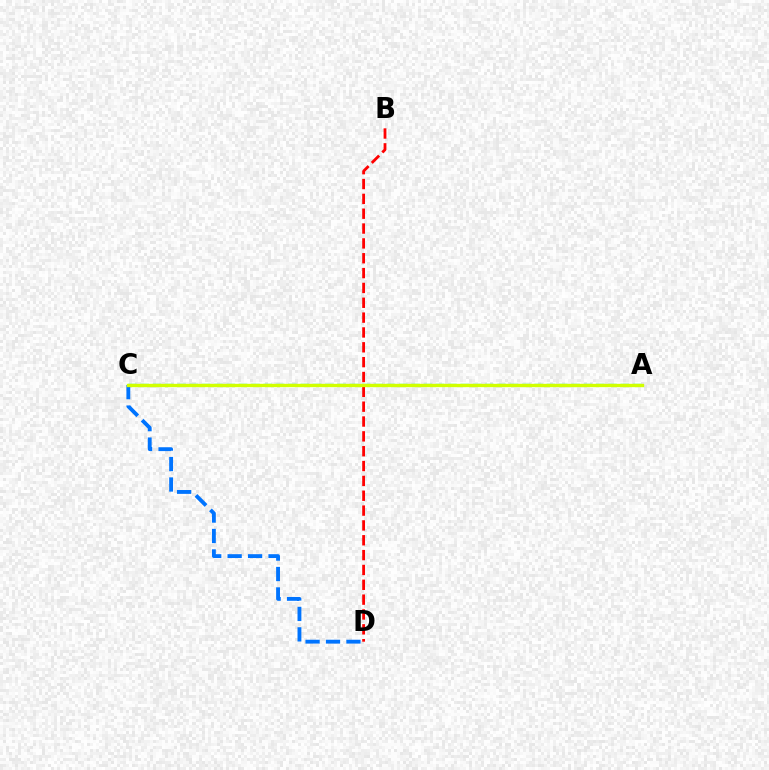{('A', 'C'): [{'color': '#b900ff', 'line_style': 'dotted', 'thickness': 1.99}, {'color': '#00ff5c', 'line_style': 'dashed', 'thickness': 1.67}, {'color': '#d1ff00', 'line_style': 'solid', 'thickness': 2.4}], ('B', 'D'): [{'color': '#ff0000', 'line_style': 'dashed', 'thickness': 2.02}], ('C', 'D'): [{'color': '#0074ff', 'line_style': 'dashed', 'thickness': 2.78}]}